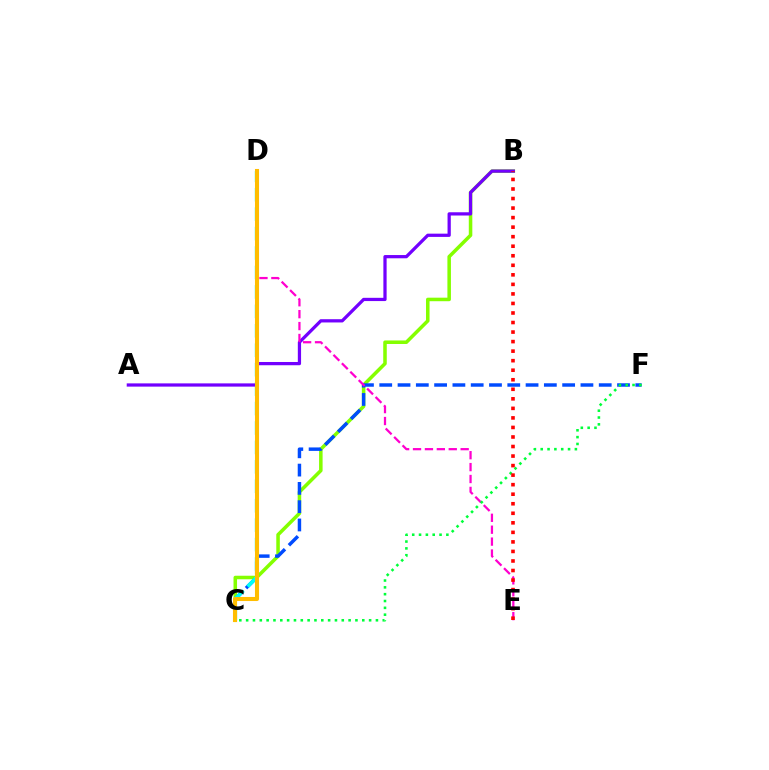{('B', 'C'): [{'color': '#84ff00', 'line_style': 'solid', 'thickness': 2.54}], ('C', 'F'): [{'color': '#004bff', 'line_style': 'dashed', 'thickness': 2.48}, {'color': '#00ff39', 'line_style': 'dotted', 'thickness': 1.86}], ('C', 'D'): [{'color': '#00fff6', 'line_style': 'dashed', 'thickness': 2.64}, {'color': '#ffbd00', 'line_style': 'solid', 'thickness': 2.93}], ('A', 'B'): [{'color': '#7200ff', 'line_style': 'solid', 'thickness': 2.34}], ('D', 'E'): [{'color': '#ff00cf', 'line_style': 'dashed', 'thickness': 1.62}], ('B', 'E'): [{'color': '#ff0000', 'line_style': 'dotted', 'thickness': 2.59}]}